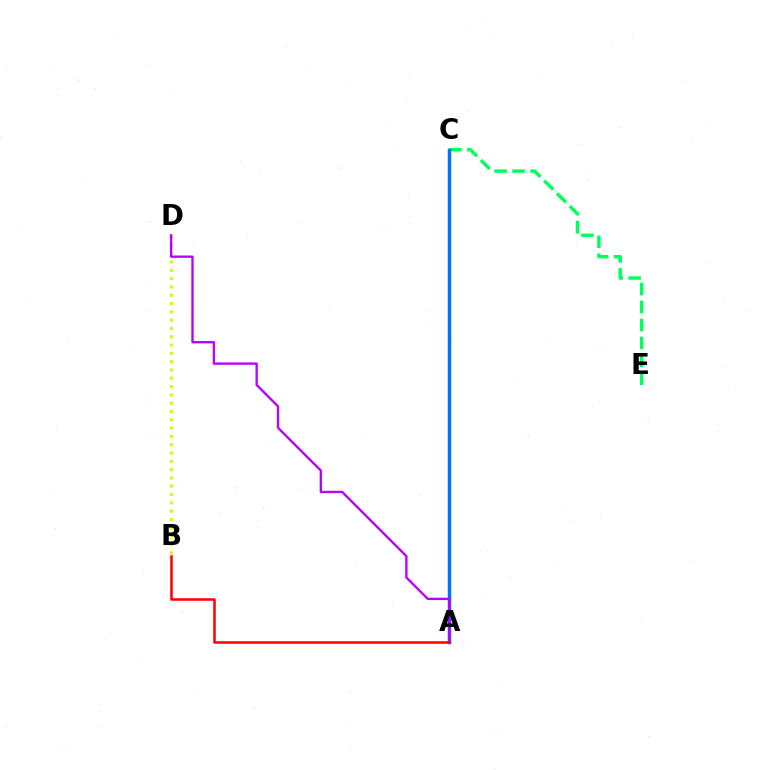{('B', 'D'): [{'color': '#d1ff00', 'line_style': 'dotted', 'thickness': 2.26}], ('C', 'E'): [{'color': '#00ff5c', 'line_style': 'dashed', 'thickness': 2.44}], ('A', 'C'): [{'color': '#0074ff', 'line_style': 'solid', 'thickness': 2.52}], ('A', 'D'): [{'color': '#b900ff', 'line_style': 'solid', 'thickness': 1.69}], ('A', 'B'): [{'color': '#ff0000', 'line_style': 'solid', 'thickness': 1.83}]}